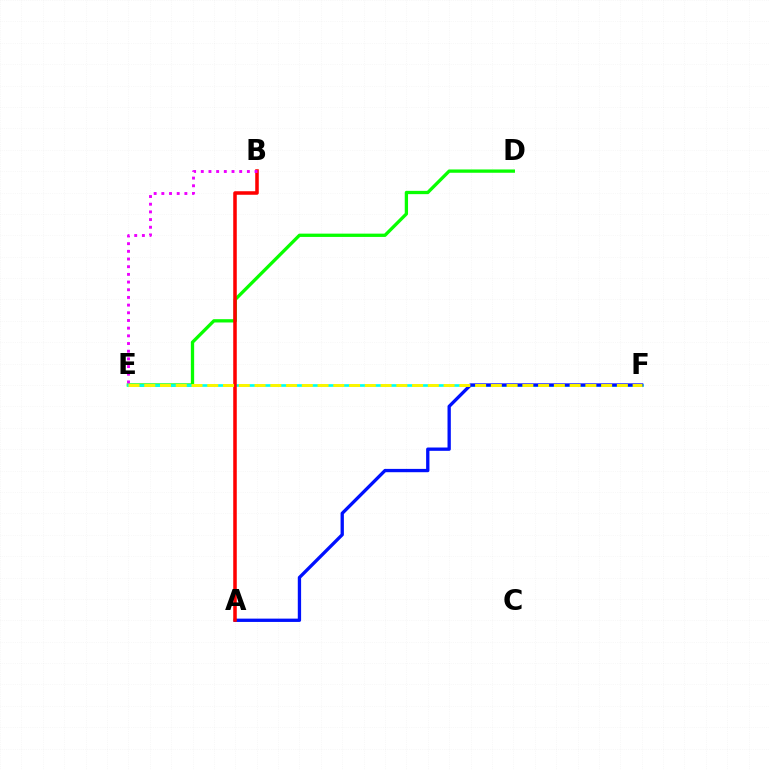{('D', 'E'): [{'color': '#08ff00', 'line_style': 'solid', 'thickness': 2.37}], ('E', 'F'): [{'color': '#00fff6', 'line_style': 'solid', 'thickness': 1.92}, {'color': '#fcf500', 'line_style': 'dashed', 'thickness': 2.14}], ('A', 'F'): [{'color': '#0010ff', 'line_style': 'solid', 'thickness': 2.39}], ('A', 'B'): [{'color': '#ff0000', 'line_style': 'solid', 'thickness': 2.55}], ('B', 'E'): [{'color': '#ee00ff', 'line_style': 'dotted', 'thickness': 2.09}]}